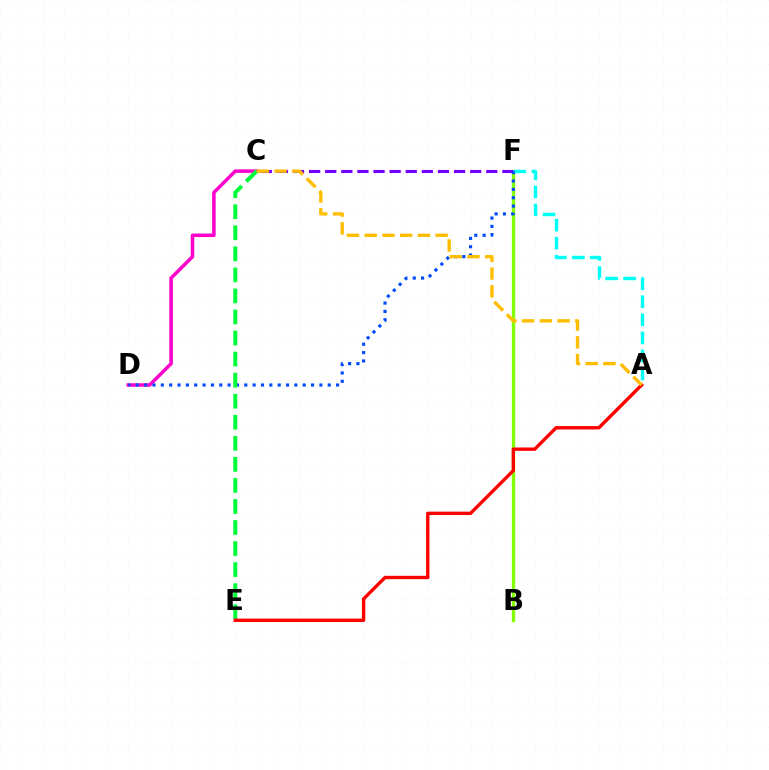{('C', 'D'): [{'color': '#ff00cf', 'line_style': 'solid', 'thickness': 2.53}], ('B', 'F'): [{'color': '#84ff00', 'line_style': 'solid', 'thickness': 2.39}], ('A', 'F'): [{'color': '#00fff6', 'line_style': 'dashed', 'thickness': 2.45}], ('C', 'F'): [{'color': '#7200ff', 'line_style': 'dashed', 'thickness': 2.19}], ('D', 'F'): [{'color': '#004bff', 'line_style': 'dotted', 'thickness': 2.27}], ('C', 'E'): [{'color': '#00ff39', 'line_style': 'dashed', 'thickness': 2.86}], ('A', 'E'): [{'color': '#ff0000', 'line_style': 'solid', 'thickness': 2.43}], ('A', 'C'): [{'color': '#ffbd00', 'line_style': 'dashed', 'thickness': 2.41}]}